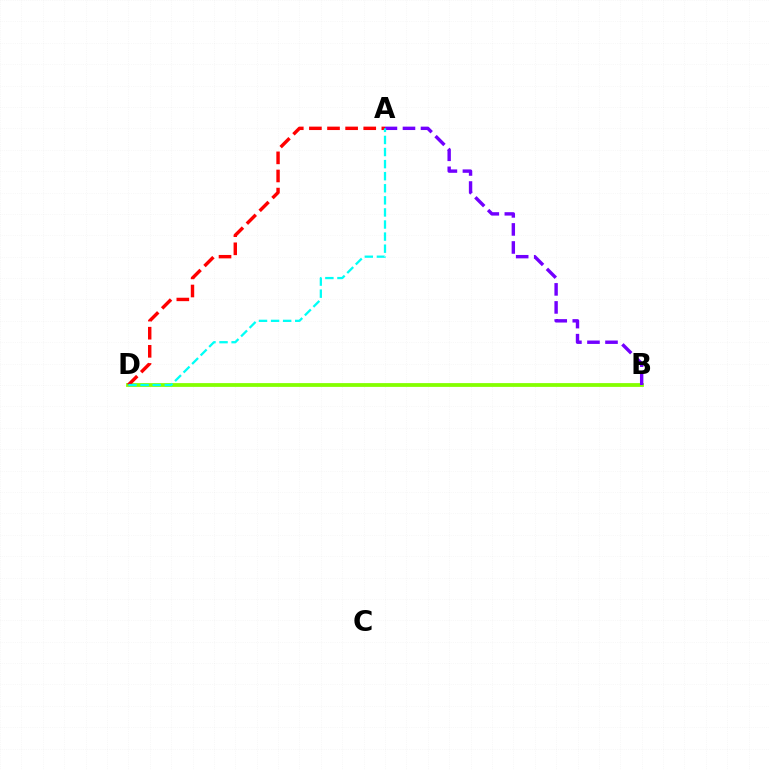{('B', 'D'): [{'color': '#84ff00', 'line_style': 'solid', 'thickness': 2.72}], ('A', 'B'): [{'color': '#7200ff', 'line_style': 'dashed', 'thickness': 2.45}], ('A', 'D'): [{'color': '#ff0000', 'line_style': 'dashed', 'thickness': 2.46}, {'color': '#00fff6', 'line_style': 'dashed', 'thickness': 1.64}]}